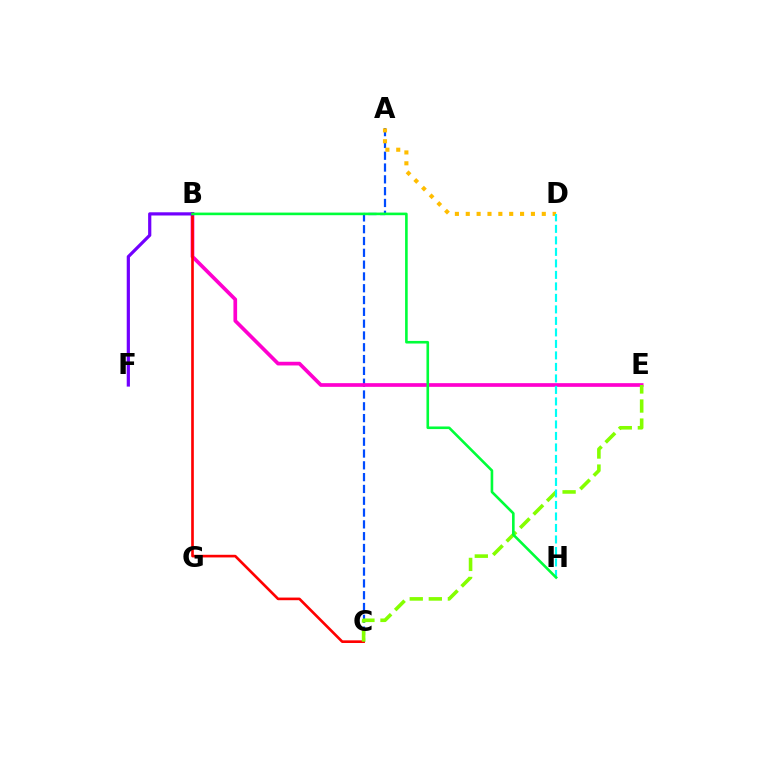{('A', 'C'): [{'color': '#004bff', 'line_style': 'dashed', 'thickness': 1.6}], ('A', 'D'): [{'color': '#ffbd00', 'line_style': 'dotted', 'thickness': 2.95}], ('B', 'E'): [{'color': '#ff00cf', 'line_style': 'solid', 'thickness': 2.66}], ('B', 'C'): [{'color': '#ff0000', 'line_style': 'solid', 'thickness': 1.9}], ('C', 'E'): [{'color': '#84ff00', 'line_style': 'dashed', 'thickness': 2.59}], ('D', 'H'): [{'color': '#00fff6', 'line_style': 'dashed', 'thickness': 1.56}], ('B', 'F'): [{'color': '#7200ff', 'line_style': 'solid', 'thickness': 2.31}], ('B', 'H'): [{'color': '#00ff39', 'line_style': 'solid', 'thickness': 1.88}]}